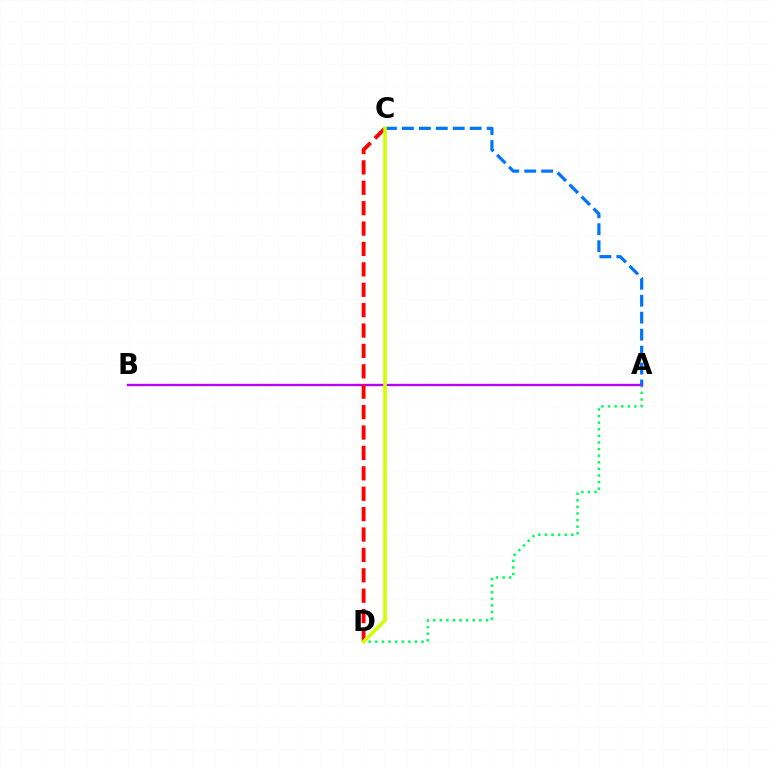{('A', 'D'): [{'color': '#00ff5c', 'line_style': 'dotted', 'thickness': 1.79}], ('A', 'B'): [{'color': '#b900ff', 'line_style': 'solid', 'thickness': 1.68}], ('A', 'C'): [{'color': '#0074ff', 'line_style': 'dashed', 'thickness': 2.3}], ('C', 'D'): [{'color': '#ff0000', 'line_style': 'dashed', 'thickness': 2.77}, {'color': '#d1ff00', 'line_style': 'solid', 'thickness': 2.61}]}